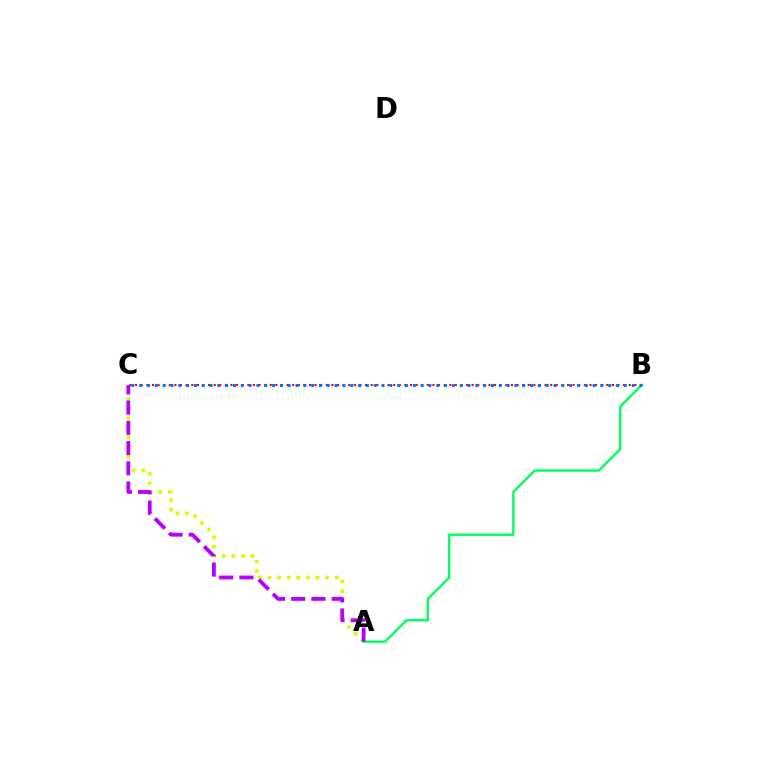{('B', 'C'): [{'color': '#ff0000', 'line_style': 'dotted', 'thickness': 1.52}, {'color': '#0074ff', 'line_style': 'dotted', 'thickness': 2.12}], ('A', 'C'): [{'color': '#d1ff00', 'line_style': 'dotted', 'thickness': 2.61}, {'color': '#b900ff', 'line_style': 'dashed', 'thickness': 2.75}], ('A', 'B'): [{'color': '#00ff5c', 'line_style': 'solid', 'thickness': 1.7}]}